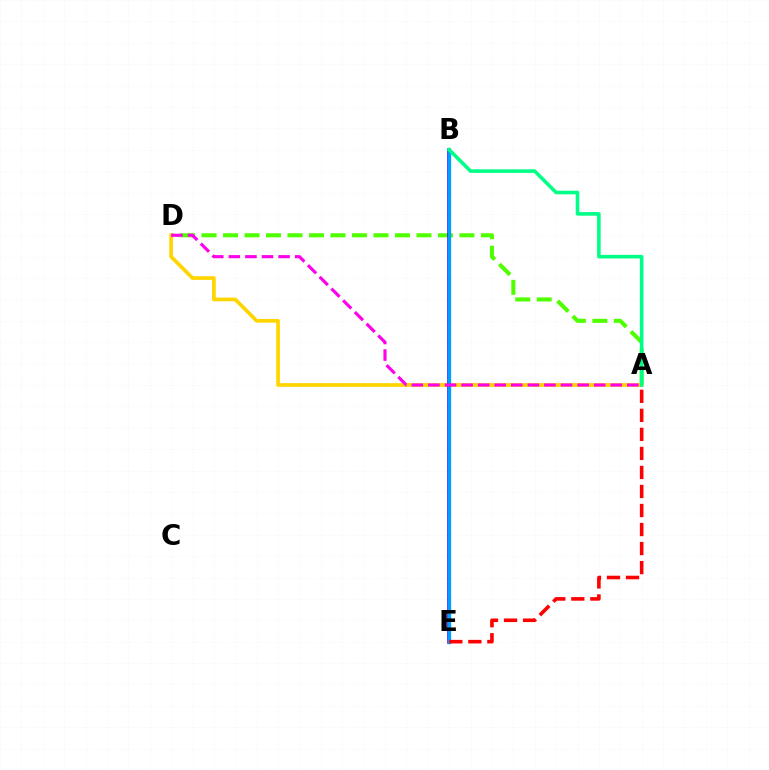{('A', 'D'): [{'color': '#4fff00', 'line_style': 'dashed', 'thickness': 2.92}, {'color': '#ffd500', 'line_style': 'solid', 'thickness': 2.67}, {'color': '#ff00ed', 'line_style': 'dashed', 'thickness': 2.25}], ('B', 'E'): [{'color': '#3700ff', 'line_style': 'solid', 'thickness': 2.52}, {'color': '#009eff', 'line_style': 'solid', 'thickness': 2.41}], ('A', 'B'): [{'color': '#00ff86', 'line_style': 'solid', 'thickness': 2.57}], ('A', 'E'): [{'color': '#ff0000', 'line_style': 'dashed', 'thickness': 2.59}]}